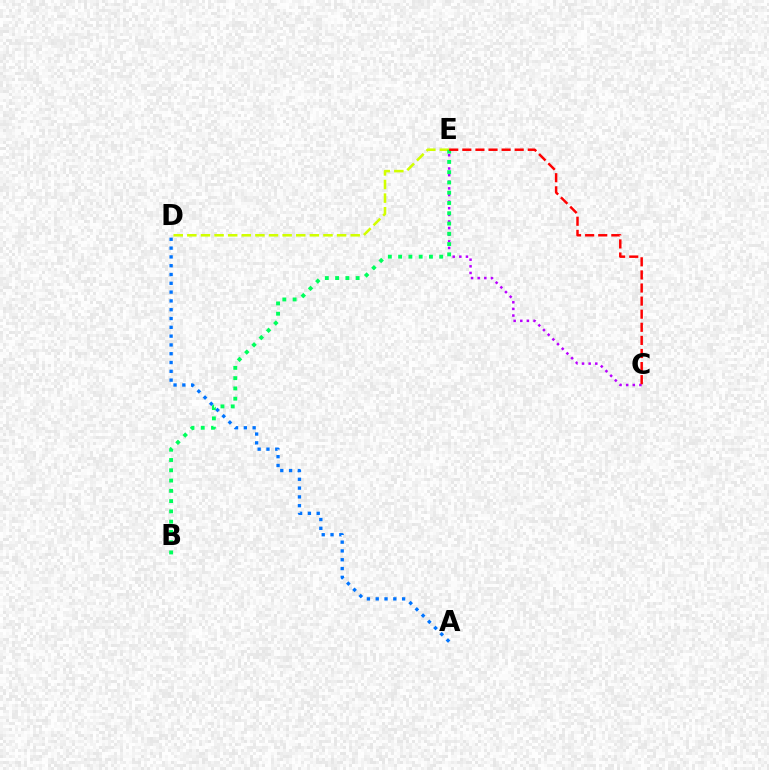{('C', 'E'): [{'color': '#b900ff', 'line_style': 'dotted', 'thickness': 1.8}, {'color': '#ff0000', 'line_style': 'dashed', 'thickness': 1.78}], ('D', 'E'): [{'color': '#d1ff00', 'line_style': 'dashed', 'thickness': 1.85}], ('B', 'E'): [{'color': '#00ff5c', 'line_style': 'dotted', 'thickness': 2.79}], ('A', 'D'): [{'color': '#0074ff', 'line_style': 'dotted', 'thickness': 2.39}]}